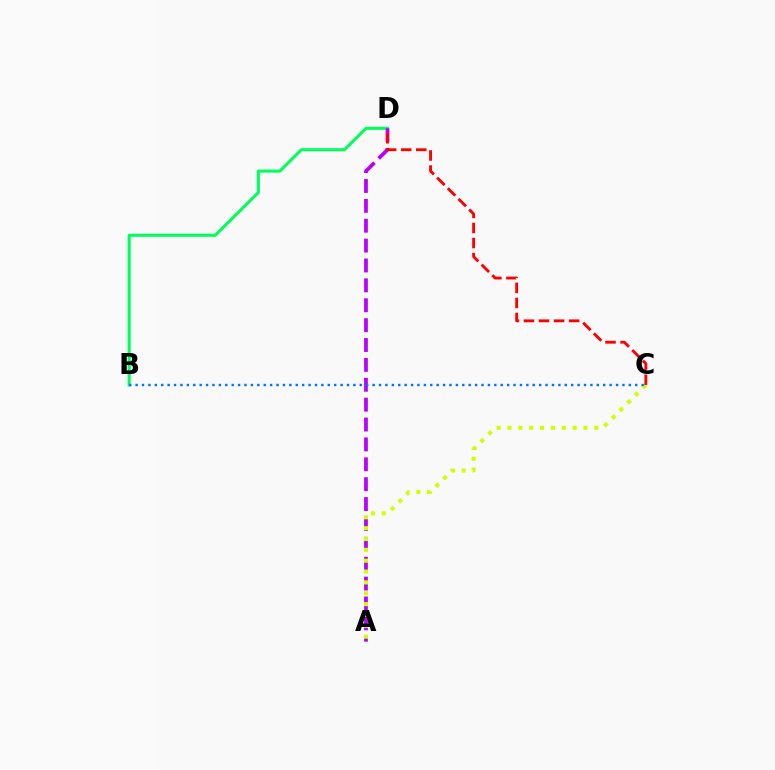{('B', 'D'): [{'color': '#00ff5c', 'line_style': 'solid', 'thickness': 2.22}], ('A', 'D'): [{'color': '#b900ff', 'line_style': 'dashed', 'thickness': 2.7}], ('A', 'C'): [{'color': '#d1ff00', 'line_style': 'dotted', 'thickness': 2.95}], ('C', 'D'): [{'color': '#ff0000', 'line_style': 'dashed', 'thickness': 2.05}], ('B', 'C'): [{'color': '#0074ff', 'line_style': 'dotted', 'thickness': 1.74}]}